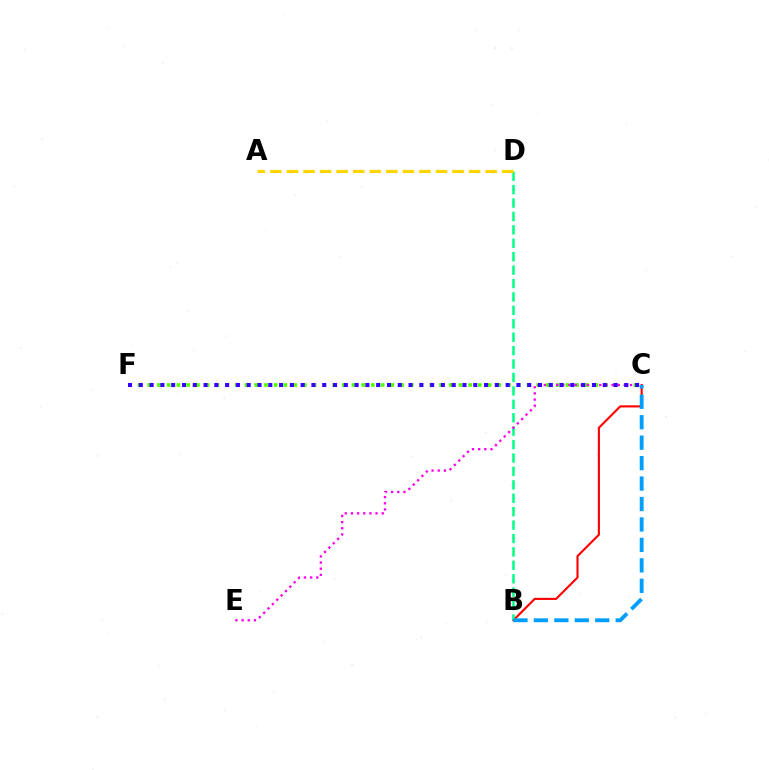{('B', 'C'): [{'color': '#ff0000', 'line_style': 'solid', 'thickness': 1.53}, {'color': '#009eff', 'line_style': 'dashed', 'thickness': 2.78}], ('B', 'D'): [{'color': '#00ff86', 'line_style': 'dashed', 'thickness': 1.82}], ('C', 'F'): [{'color': '#4fff00', 'line_style': 'dotted', 'thickness': 2.64}, {'color': '#3700ff', 'line_style': 'dotted', 'thickness': 2.93}], ('A', 'D'): [{'color': '#ffd500', 'line_style': 'dashed', 'thickness': 2.25}], ('C', 'E'): [{'color': '#ff00ed', 'line_style': 'dotted', 'thickness': 1.67}]}